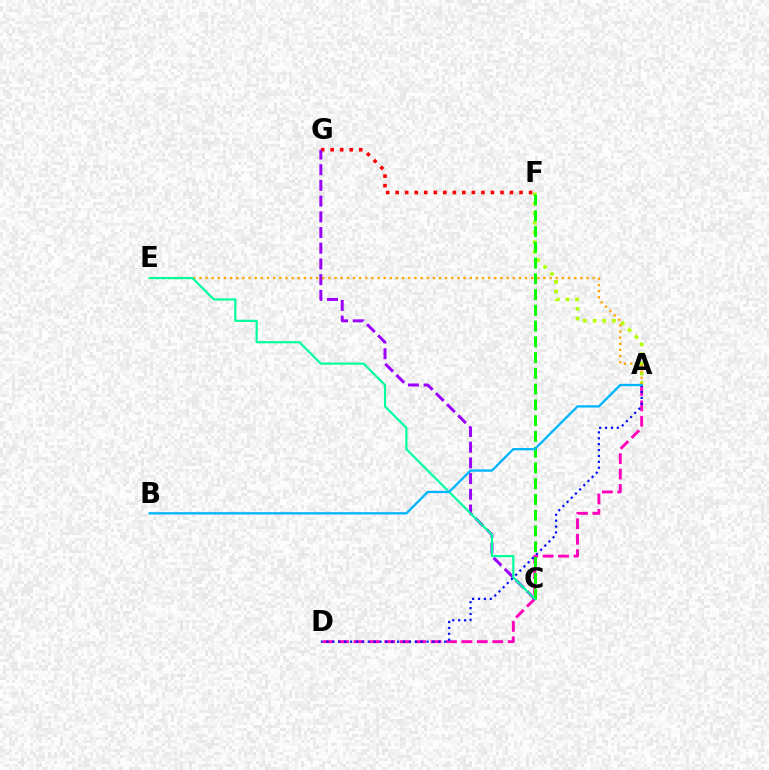{('F', 'G'): [{'color': '#ff0000', 'line_style': 'dotted', 'thickness': 2.59}], ('A', 'D'): [{'color': '#ff00bd', 'line_style': 'dashed', 'thickness': 2.1}, {'color': '#0010ff', 'line_style': 'dotted', 'thickness': 1.6}], ('A', 'F'): [{'color': '#b3ff00', 'line_style': 'dotted', 'thickness': 2.63}], ('C', 'G'): [{'color': '#9b00ff', 'line_style': 'dashed', 'thickness': 2.13}], ('A', 'E'): [{'color': '#ffa500', 'line_style': 'dotted', 'thickness': 1.67}], ('C', 'F'): [{'color': '#08ff00', 'line_style': 'dashed', 'thickness': 2.14}], ('C', 'E'): [{'color': '#00ff9d', 'line_style': 'solid', 'thickness': 1.56}], ('A', 'B'): [{'color': '#00b5ff', 'line_style': 'solid', 'thickness': 1.66}]}